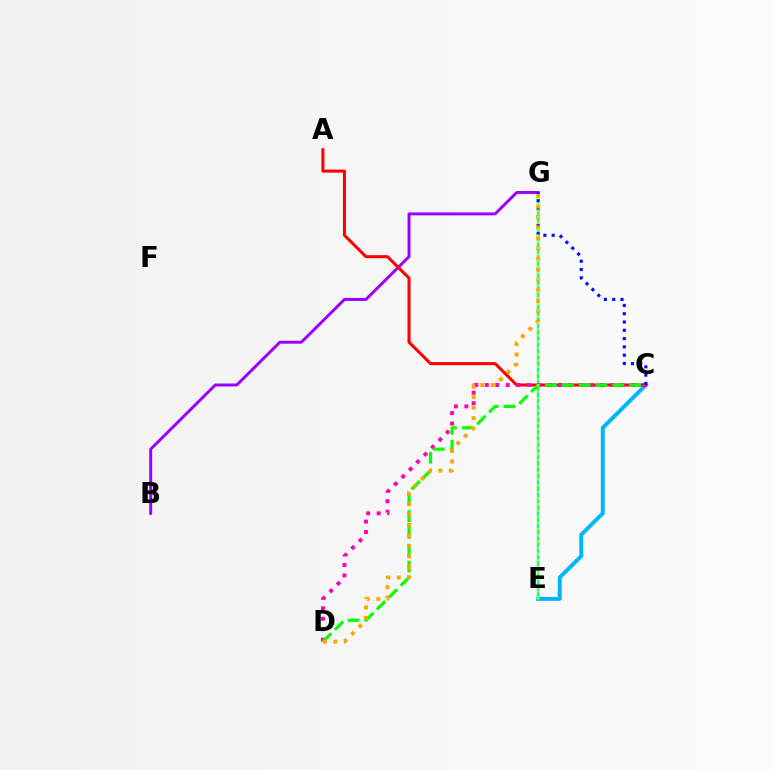{('C', 'E'): [{'color': '#00b5ff', 'line_style': 'solid', 'thickness': 2.86}], ('E', 'G'): [{'color': '#00ff9d', 'line_style': 'solid', 'thickness': 1.7}, {'color': '#b3ff00', 'line_style': 'dotted', 'thickness': 1.7}], ('B', 'G'): [{'color': '#9b00ff', 'line_style': 'solid', 'thickness': 2.12}], ('A', 'C'): [{'color': '#ff0000', 'line_style': 'solid', 'thickness': 2.19}], ('C', 'D'): [{'color': '#ff00bd', 'line_style': 'dotted', 'thickness': 2.84}, {'color': '#08ff00', 'line_style': 'dashed', 'thickness': 2.28}], ('C', 'G'): [{'color': '#0010ff', 'line_style': 'dotted', 'thickness': 2.25}], ('D', 'G'): [{'color': '#ffa500', 'line_style': 'dotted', 'thickness': 2.84}]}